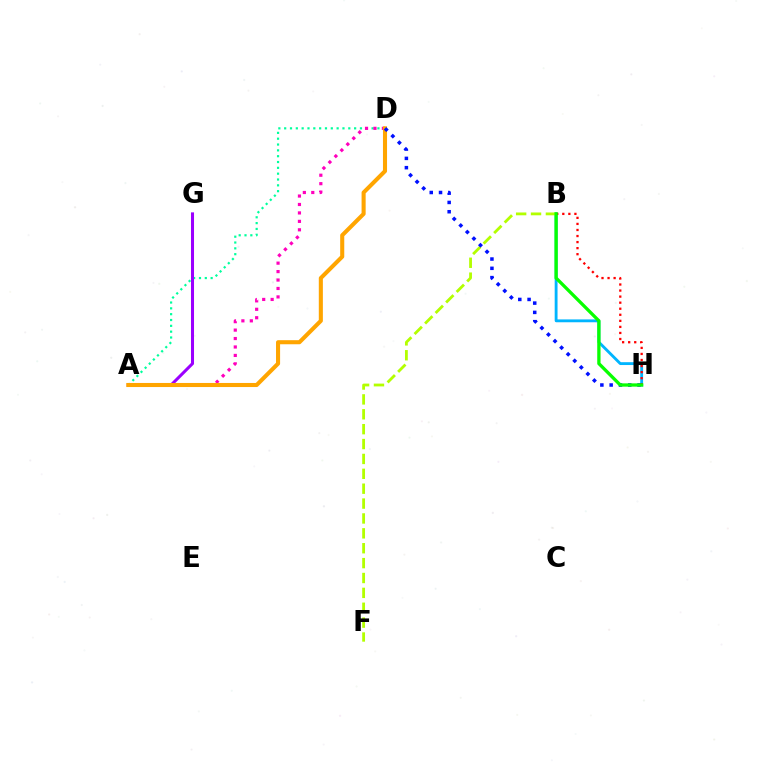{('A', 'D'): [{'color': '#00ff9d', 'line_style': 'dotted', 'thickness': 1.58}, {'color': '#ff00bd', 'line_style': 'dotted', 'thickness': 2.29}, {'color': '#ffa500', 'line_style': 'solid', 'thickness': 2.93}], ('B', 'H'): [{'color': '#00b5ff', 'line_style': 'solid', 'thickness': 2.05}, {'color': '#ff0000', 'line_style': 'dotted', 'thickness': 1.65}, {'color': '#08ff00', 'line_style': 'solid', 'thickness': 2.37}], ('B', 'F'): [{'color': '#b3ff00', 'line_style': 'dashed', 'thickness': 2.02}], ('A', 'G'): [{'color': '#9b00ff', 'line_style': 'solid', 'thickness': 2.19}], ('D', 'H'): [{'color': '#0010ff', 'line_style': 'dotted', 'thickness': 2.52}]}